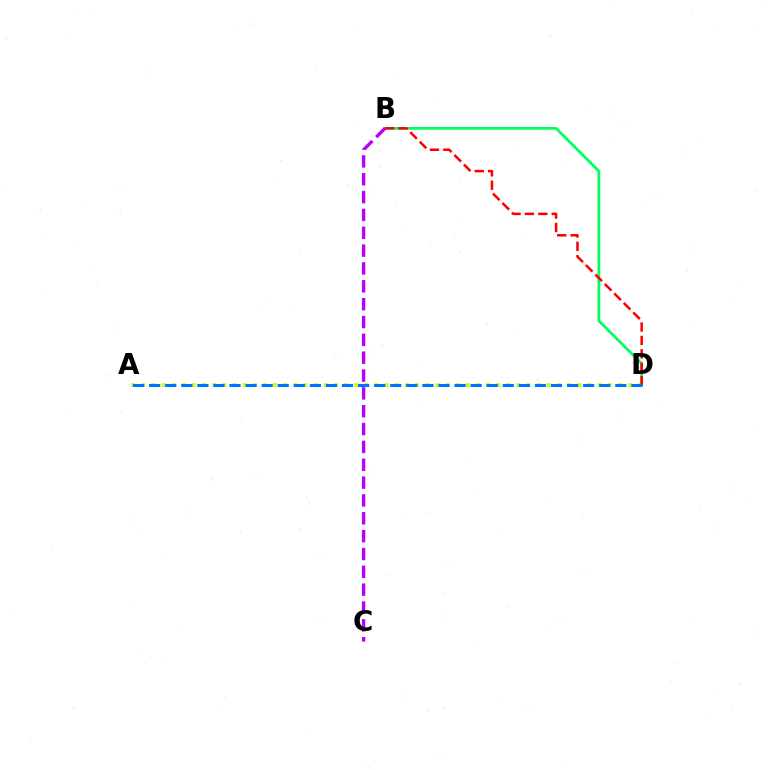{('A', 'D'): [{'color': '#d1ff00', 'line_style': 'dotted', 'thickness': 2.75}, {'color': '#0074ff', 'line_style': 'dashed', 'thickness': 2.18}], ('B', 'D'): [{'color': '#00ff5c', 'line_style': 'solid', 'thickness': 1.98}, {'color': '#ff0000', 'line_style': 'dashed', 'thickness': 1.82}], ('B', 'C'): [{'color': '#b900ff', 'line_style': 'dashed', 'thickness': 2.42}]}